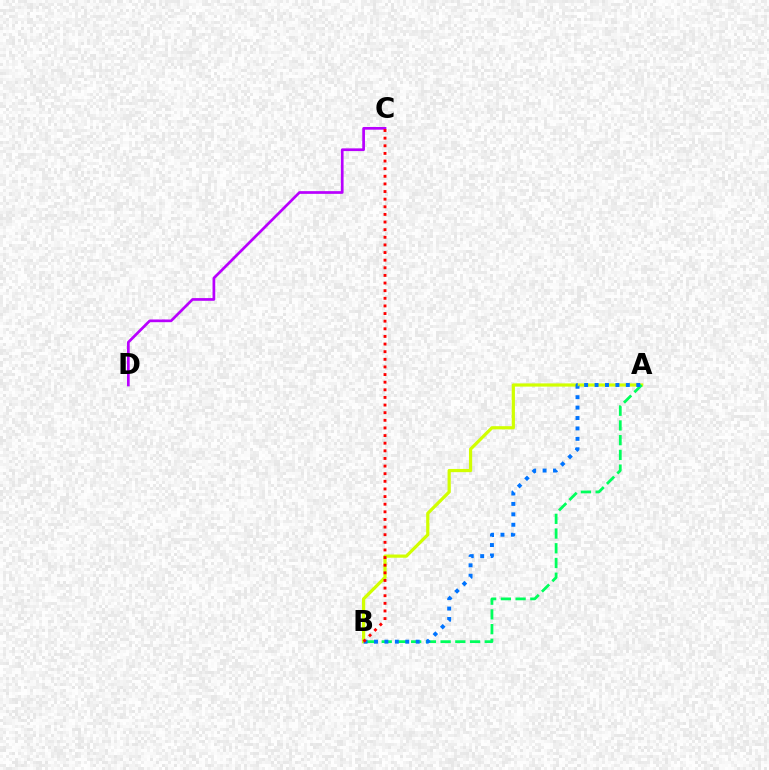{('C', 'D'): [{'color': '#b900ff', 'line_style': 'solid', 'thickness': 1.95}], ('A', 'B'): [{'color': '#d1ff00', 'line_style': 'solid', 'thickness': 2.31}, {'color': '#00ff5c', 'line_style': 'dashed', 'thickness': 2.0}, {'color': '#0074ff', 'line_style': 'dotted', 'thickness': 2.83}], ('B', 'C'): [{'color': '#ff0000', 'line_style': 'dotted', 'thickness': 2.07}]}